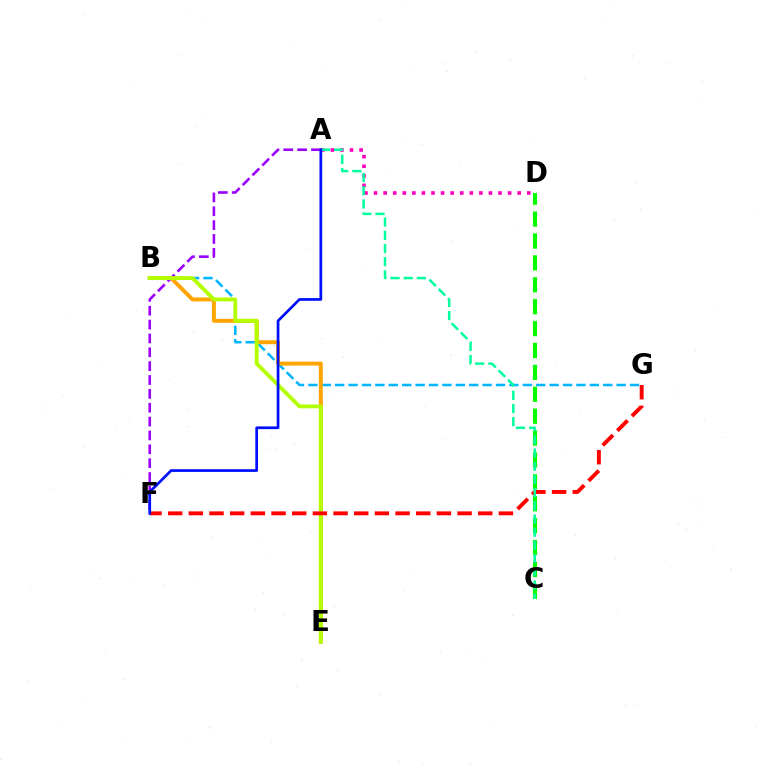{('A', 'D'): [{'color': '#ff00bd', 'line_style': 'dotted', 'thickness': 2.6}], ('B', 'G'): [{'color': '#00b5ff', 'line_style': 'dashed', 'thickness': 1.82}], ('C', 'D'): [{'color': '#08ff00', 'line_style': 'dashed', 'thickness': 2.97}], ('A', 'F'): [{'color': '#9b00ff', 'line_style': 'dashed', 'thickness': 1.88}, {'color': '#0010ff', 'line_style': 'solid', 'thickness': 1.96}], ('B', 'E'): [{'color': '#ffa500', 'line_style': 'solid', 'thickness': 2.83}, {'color': '#b3ff00', 'line_style': 'solid', 'thickness': 2.76}], ('F', 'G'): [{'color': '#ff0000', 'line_style': 'dashed', 'thickness': 2.81}], ('A', 'C'): [{'color': '#00ff9d', 'line_style': 'dashed', 'thickness': 1.79}]}